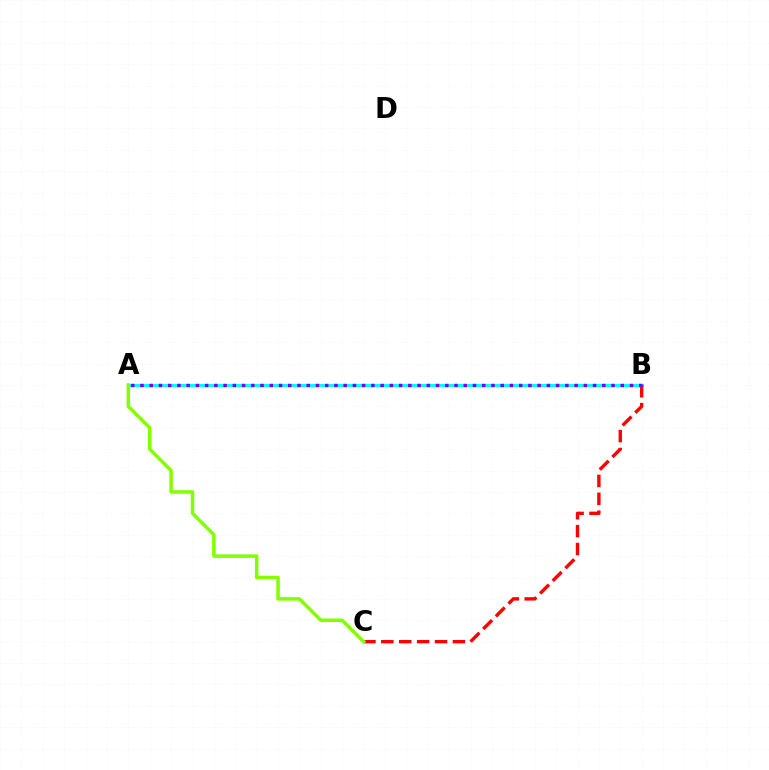{('A', 'B'): [{'color': '#00fff6', 'line_style': 'solid', 'thickness': 2.12}, {'color': '#7200ff', 'line_style': 'dotted', 'thickness': 2.51}], ('B', 'C'): [{'color': '#ff0000', 'line_style': 'dashed', 'thickness': 2.43}], ('A', 'C'): [{'color': '#84ff00', 'line_style': 'solid', 'thickness': 2.52}]}